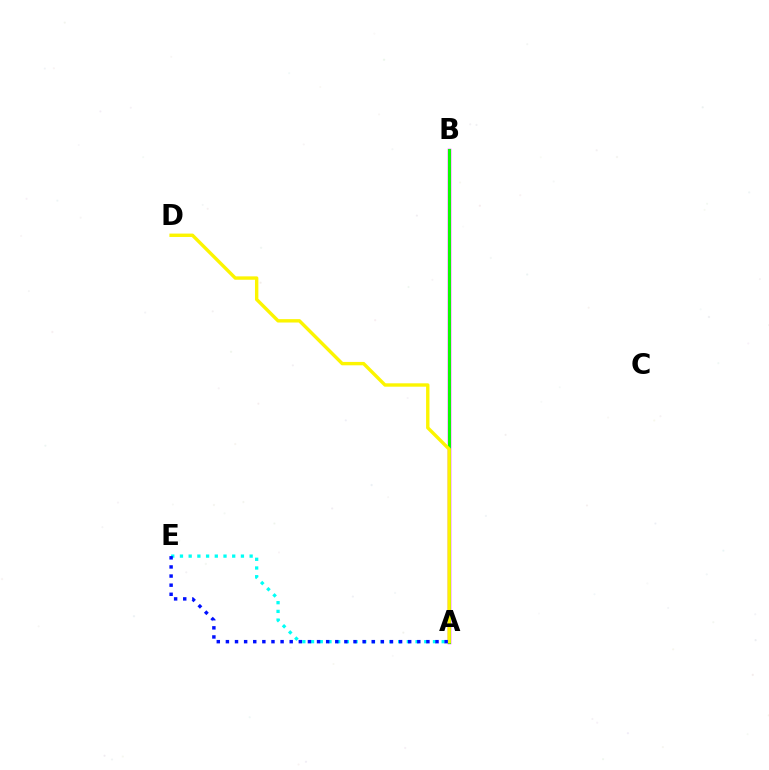{('A', 'B'): [{'color': '#ee00ff', 'line_style': 'solid', 'thickness': 2.5}, {'color': '#ff0000', 'line_style': 'dotted', 'thickness': 1.92}, {'color': '#08ff00', 'line_style': 'solid', 'thickness': 2.12}], ('A', 'E'): [{'color': '#00fff6', 'line_style': 'dotted', 'thickness': 2.37}, {'color': '#0010ff', 'line_style': 'dotted', 'thickness': 2.48}], ('A', 'D'): [{'color': '#fcf500', 'line_style': 'solid', 'thickness': 2.44}]}